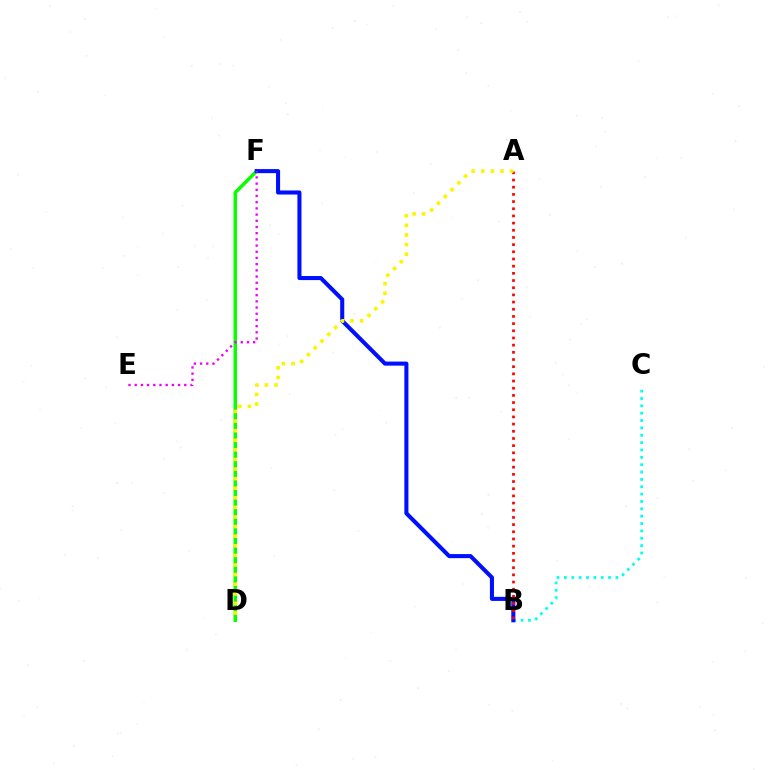{('D', 'F'): [{'color': '#08ff00', 'line_style': 'solid', 'thickness': 2.51}], ('B', 'C'): [{'color': '#00fff6', 'line_style': 'dotted', 'thickness': 2.0}], ('B', 'F'): [{'color': '#0010ff', 'line_style': 'solid', 'thickness': 2.93}], ('A', 'B'): [{'color': '#ff0000', 'line_style': 'dotted', 'thickness': 1.95}], ('A', 'D'): [{'color': '#fcf500', 'line_style': 'dotted', 'thickness': 2.61}], ('E', 'F'): [{'color': '#ee00ff', 'line_style': 'dotted', 'thickness': 1.68}]}